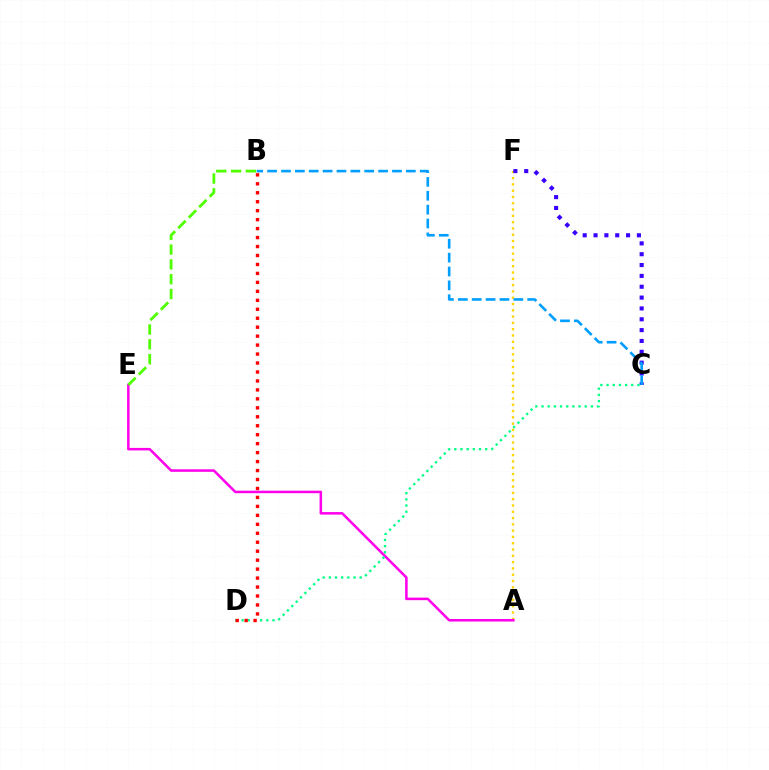{('A', 'F'): [{'color': '#ffd500', 'line_style': 'dotted', 'thickness': 1.71}], ('C', 'F'): [{'color': '#3700ff', 'line_style': 'dotted', 'thickness': 2.95}], ('A', 'E'): [{'color': '#ff00ed', 'line_style': 'solid', 'thickness': 1.82}], ('B', 'C'): [{'color': '#009eff', 'line_style': 'dashed', 'thickness': 1.88}], ('C', 'D'): [{'color': '#00ff86', 'line_style': 'dotted', 'thickness': 1.68}], ('B', 'E'): [{'color': '#4fff00', 'line_style': 'dashed', 'thickness': 2.01}], ('B', 'D'): [{'color': '#ff0000', 'line_style': 'dotted', 'thickness': 2.43}]}